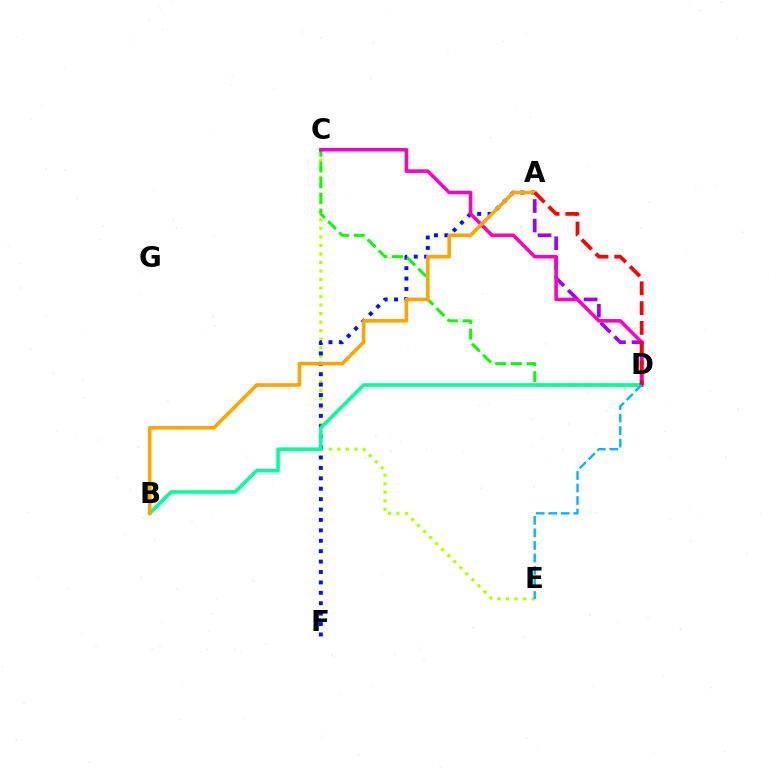{('C', 'E'): [{'color': '#b3ff00', 'line_style': 'dotted', 'thickness': 2.32}], ('A', 'F'): [{'color': '#0010ff', 'line_style': 'dotted', 'thickness': 2.83}], ('C', 'D'): [{'color': '#08ff00', 'line_style': 'dashed', 'thickness': 2.13}, {'color': '#ff00bd', 'line_style': 'solid', 'thickness': 2.56}], ('B', 'D'): [{'color': '#00ff9d', 'line_style': 'solid', 'thickness': 2.57}], ('A', 'D'): [{'color': '#9b00ff', 'line_style': 'dashed', 'thickness': 2.65}, {'color': '#ff0000', 'line_style': 'dashed', 'thickness': 2.69}], ('A', 'B'): [{'color': '#ffa500', 'line_style': 'solid', 'thickness': 2.6}], ('D', 'E'): [{'color': '#00b5ff', 'line_style': 'dashed', 'thickness': 1.7}]}